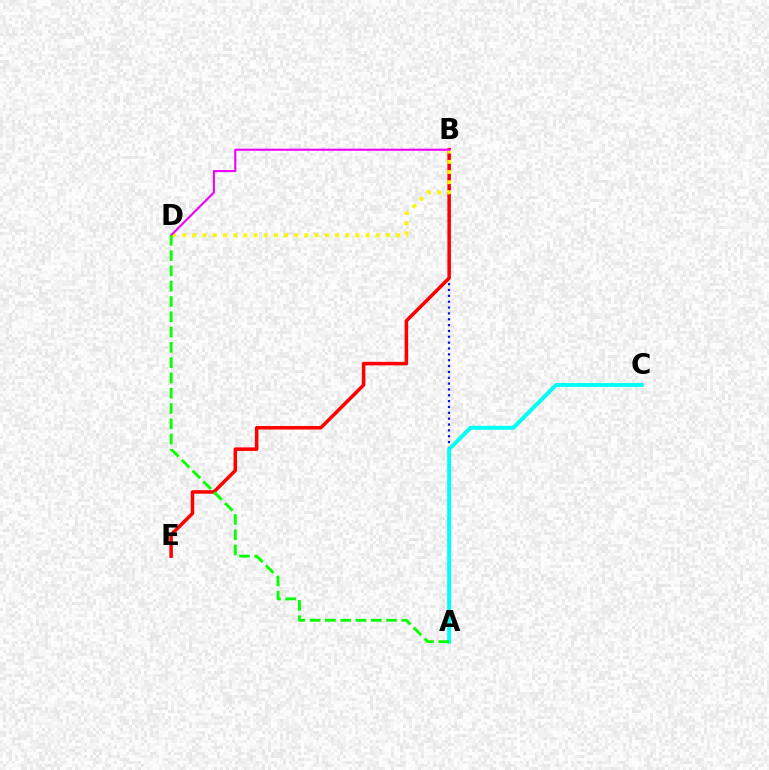{('A', 'B'): [{'color': '#0010ff', 'line_style': 'dotted', 'thickness': 1.59}], ('B', 'E'): [{'color': '#ff0000', 'line_style': 'solid', 'thickness': 2.53}], ('B', 'D'): [{'color': '#fcf500', 'line_style': 'dotted', 'thickness': 2.77}, {'color': '#ee00ff', 'line_style': 'solid', 'thickness': 1.51}], ('A', 'C'): [{'color': '#00fff6', 'line_style': 'solid', 'thickness': 2.85}], ('A', 'D'): [{'color': '#08ff00', 'line_style': 'dashed', 'thickness': 2.08}]}